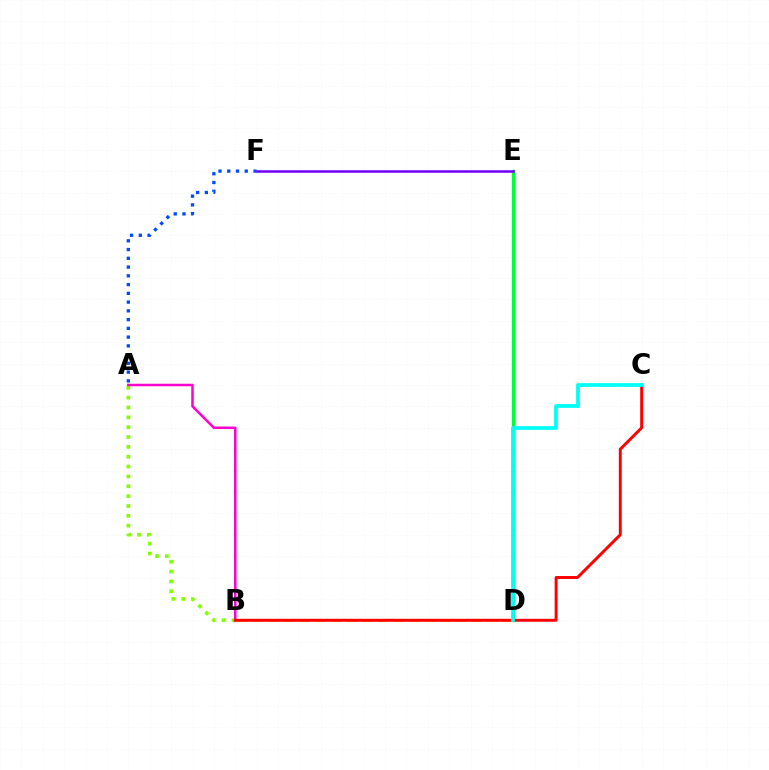{('A', 'B'): [{'color': '#84ff00', 'line_style': 'dotted', 'thickness': 2.68}, {'color': '#ff00cf', 'line_style': 'solid', 'thickness': 1.81}], ('A', 'F'): [{'color': '#004bff', 'line_style': 'dotted', 'thickness': 2.38}], ('B', 'D'): [{'color': '#ffbd00', 'line_style': 'dashed', 'thickness': 2.12}], ('D', 'E'): [{'color': '#00ff39', 'line_style': 'solid', 'thickness': 2.39}], ('B', 'C'): [{'color': '#ff0000', 'line_style': 'solid', 'thickness': 2.12}], ('C', 'D'): [{'color': '#00fff6', 'line_style': 'solid', 'thickness': 2.71}], ('E', 'F'): [{'color': '#7200ff', 'line_style': 'solid', 'thickness': 1.81}]}